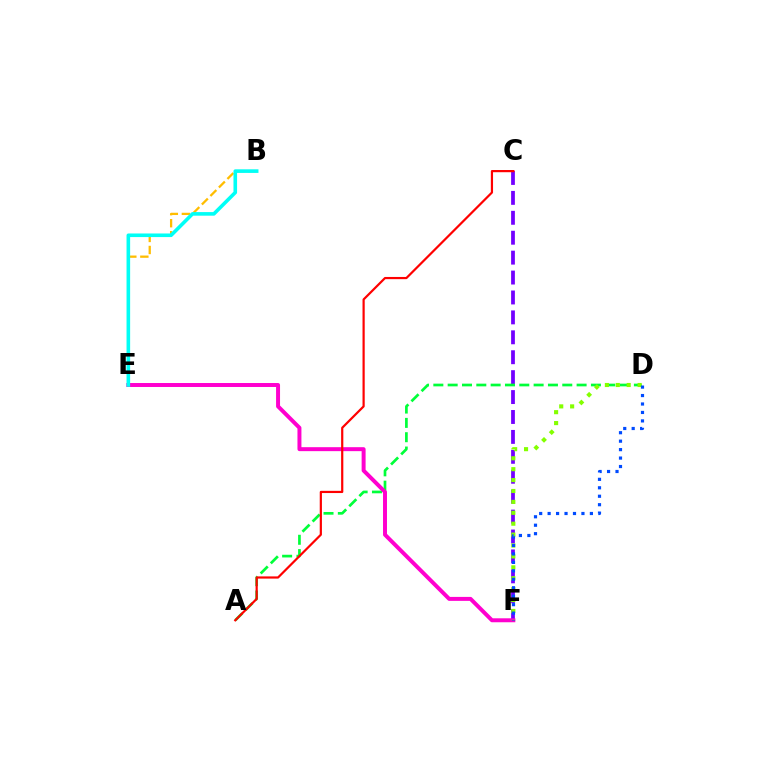{('C', 'F'): [{'color': '#7200ff', 'line_style': 'dashed', 'thickness': 2.71}], ('B', 'E'): [{'color': '#ffbd00', 'line_style': 'dashed', 'thickness': 1.64}, {'color': '#00fff6', 'line_style': 'solid', 'thickness': 2.59}], ('A', 'D'): [{'color': '#00ff39', 'line_style': 'dashed', 'thickness': 1.95}], ('E', 'F'): [{'color': '#ff00cf', 'line_style': 'solid', 'thickness': 2.85}], ('A', 'C'): [{'color': '#ff0000', 'line_style': 'solid', 'thickness': 1.58}], ('D', 'F'): [{'color': '#84ff00', 'line_style': 'dotted', 'thickness': 2.96}, {'color': '#004bff', 'line_style': 'dotted', 'thickness': 2.3}]}